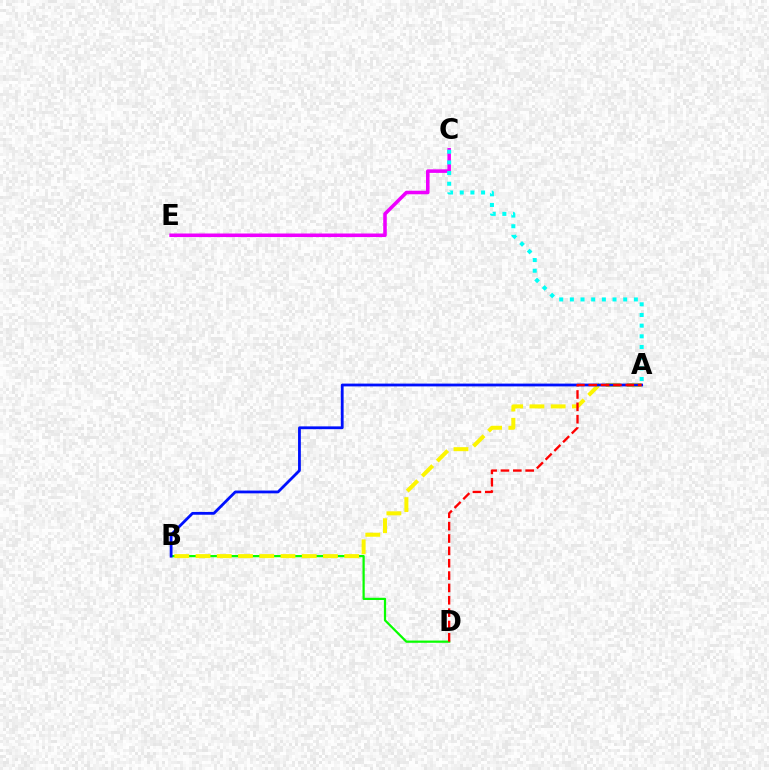{('B', 'D'): [{'color': '#08ff00', 'line_style': 'solid', 'thickness': 1.6}], ('C', 'E'): [{'color': '#ee00ff', 'line_style': 'solid', 'thickness': 2.55}], ('A', 'B'): [{'color': '#fcf500', 'line_style': 'dashed', 'thickness': 2.89}, {'color': '#0010ff', 'line_style': 'solid', 'thickness': 2.01}], ('A', 'C'): [{'color': '#00fff6', 'line_style': 'dotted', 'thickness': 2.9}], ('A', 'D'): [{'color': '#ff0000', 'line_style': 'dashed', 'thickness': 1.68}]}